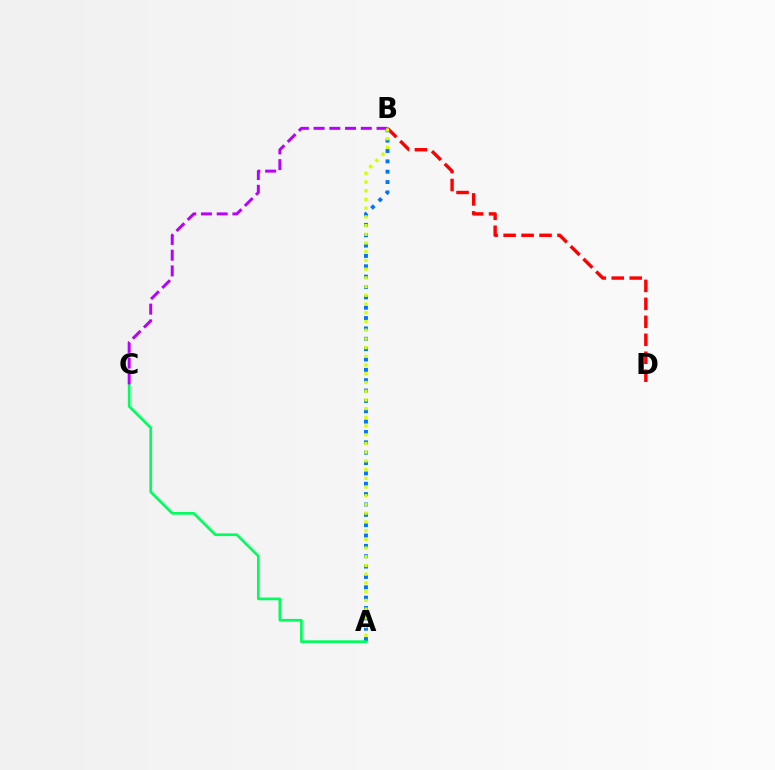{('A', 'B'): [{'color': '#0074ff', 'line_style': 'dotted', 'thickness': 2.81}, {'color': '#d1ff00', 'line_style': 'dotted', 'thickness': 2.37}], ('B', 'D'): [{'color': '#ff0000', 'line_style': 'dashed', 'thickness': 2.44}], ('A', 'C'): [{'color': '#00ff5c', 'line_style': 'solid', 'thickness': 1.94}], ('B', 'C'): [{'color': '#b900ff', 'line_style': 'dashed', 'thickness': 2.14}]}